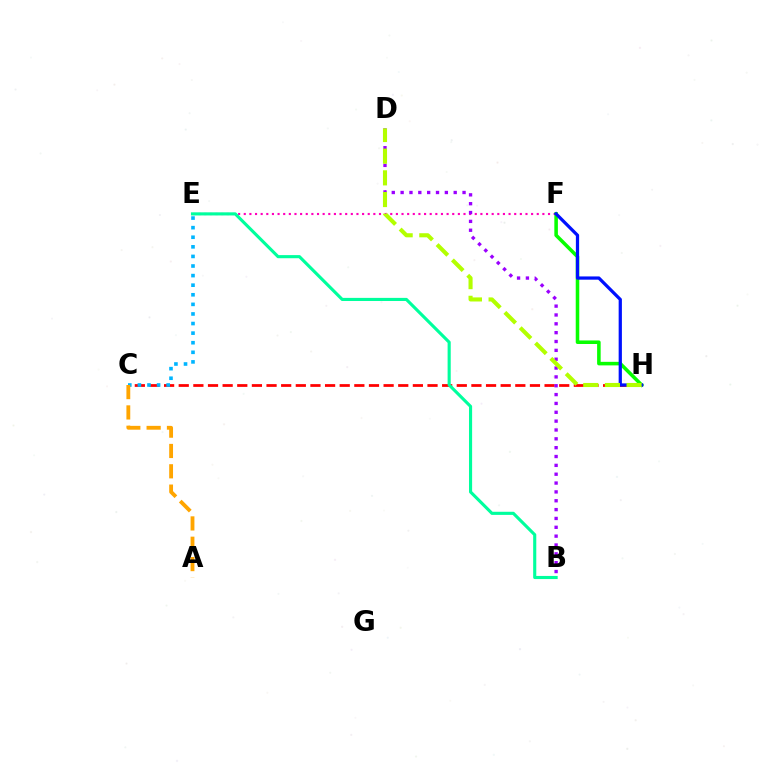{('C', 'H'): [{'color': '#ff0000', 'line_style': 'dashed', 'thickness': 1.99}], ('E', 'F'): [{'color': '#ff00bd', 'line_style': 'dotted', 'thickness': 1.53}], ('C', 'E'): [{'color': '#00b5ff', 'line_style': 'dotted', 'thickness': 2.61}], ('B', 'D'): [{'color': '#9b00ff', 'line_style': 'dotted', 'thickness': 2.4}], ('A', 'C'): [{'color': '#ffa500', 'line_style': 'dashed', 'thickness': 2.76}], ('F', 'H'): [{'color': '#08ff00', 'line_style': 'solid', 'thickness': 2.56}, {'color': '#0010ff', 'line_style': 'solid', 'thickness': 2.33}], ('B', 'E'): [{'color': '#00ff9d', 'line_style': 'solid', 'thickness': 2.25}], ('D', 'H'): [{'color': '#b3ff00', 'line_style': 'dashed', 'thickness': 2.95}]}